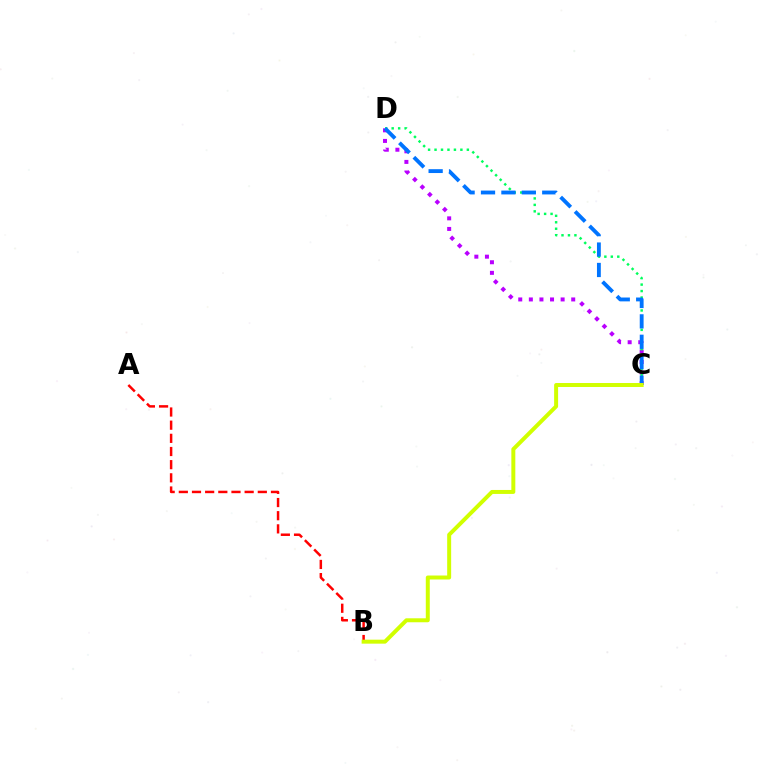{('C', 'D'): [{'color': '#b900ff', 'line_style': 'dotted', 'thickness': 2.88}, {'color': '#00ff5c', 'line_style': 'dotted', 'thickness': 1.76}, {'color': '#0074ff', 'line_style': 'dashed', 'thickness': 2.77}], ('A', 'B'): [{'color': '#ff0000', 'line_style': 'dashed', 'thickness': 1.79}], ('B', 'C'): [{'color': '#d1ff00', 'line_style': 'solid', 'thickness': 2.86}]}